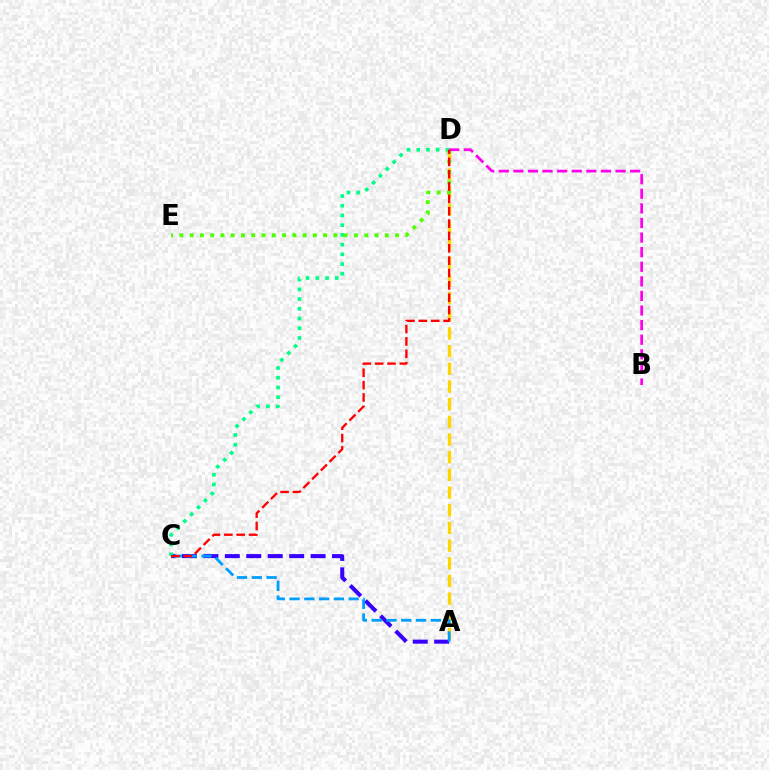{('A', 'C'): [{'color': '#3700ff', 'line_style': 'dashed', 'thickness': 2.91}, {'color': '#009eff', 'line_style': 'dashed', 'thickness': 2.01}], ('A', 'D'): [{'color': '#ffd500', 'line_style': 'dashed', 'thickness': 2.4}], ('C', 'D'): [{'color': '#00ff86', 'line_style': 'dotted', 'thickness': 2.64}, {'color': '#ff0000', 'line_style': 'dashed', 'thickness': 1.68}], ('D', 'E'): [{'color': '#4fff00', 'line_style': 'dotted', 'thickness': 2.79}], ('B', 'D'): [{'color': '#ff00ed', 'line_style': 'dashed', 'thickness': 1.98}]}